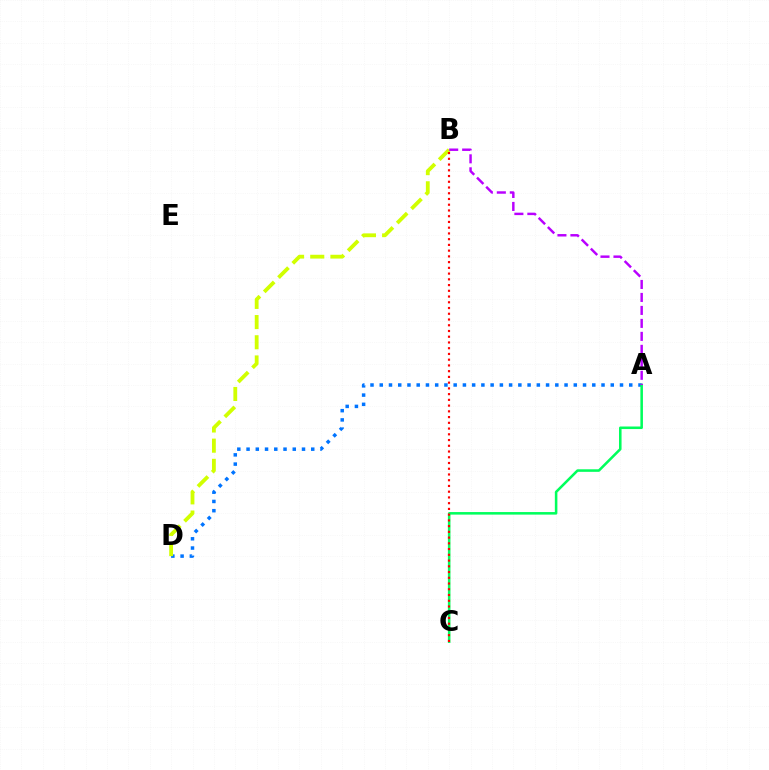{('A', 'D'): [{'color': '#0074ff', 'line_style': 'dotted', 'thickness': 2.51}], ('A', 'C'): [{'color': '#00ff5c', 'line_style': 'solid', 'thickness': 1.84}], ('B', 'D'): [{'color': '#d1ff00', 'line_style': 'dashed', 'thickness': 2.74}], ('B', 'C'): [{'color': '#ff0000', 'line_style': 'dotted', 'thickness': 1.56}], ('A', 'B'): [{'color': '#b900ff', 'line_style': 'dashed', 'thickness': 1.76}]}